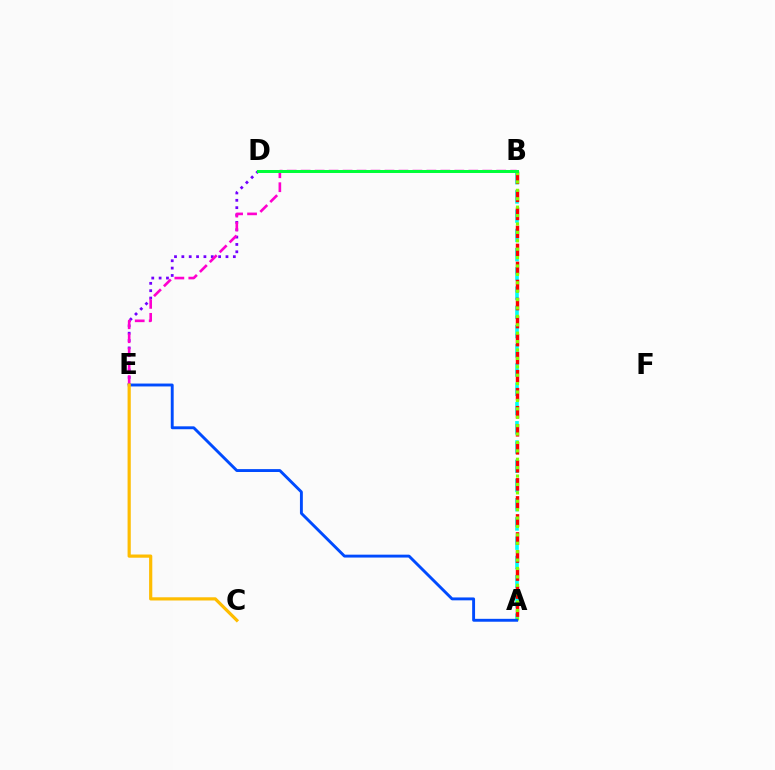{('A', 'B'): [{'color': '#00fff6', 'line_style': 'dashed', 'thickness': 2.61}, {'color': '#ff0000', 'line_style': 'dashed', 'thickness': 2.45}, {'color': '#84ff00', 'line_style': 'dotted', 'thickness': 2.28}], ('D', 'E'): [{'color': '#7200ff', 'line_style': 'dotted', 'thickness': 2.0}], ('B', 'E'): [{'color': '#ff00cf', 'line_style': 'dashed', 'thickness': 1.9}], ('A', 'E'): [{'color': '#004bff', 'line_style': 'solid', 'thickness': 2.09}], ('B', 'D'): [{'color': '#00ff39', 'line_style': 'solid', 'thickness': 2.16}], ('C', 'E'): [{'color': '#ffbd00', 'line_style': 'solid', 'thickness': 2.3}]}